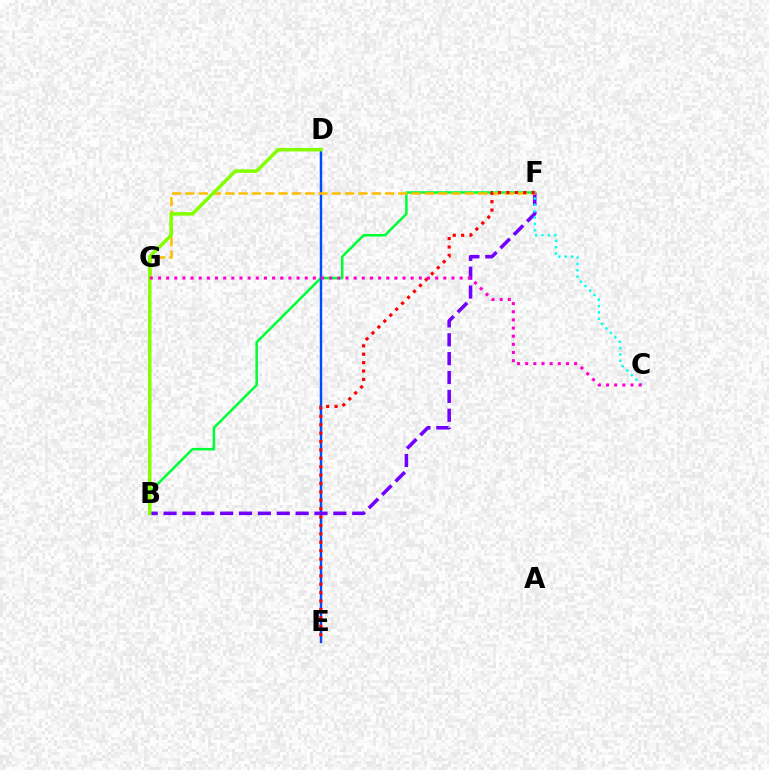{('B', 'F'): [{'color': '#00ff39', 'line_style': 'solid', 'thickness': 1.83}, {'color': '#7200ff', 'line_style': 'dashed', 'thickness': 2.56}], ('D', 'E'): [{'color': '#004bff', 'line_style': 'solid', 'thickness': 1.73}], ('C', 'F'): [{'color': '#00fff6', 'line_style': 'dotted', 'thickness': 1.73}], ('F', 'G'): [{'color': '#ffbd00', 'line_style': 'dashed', 'thickness': 1.81}], ('E', 'F'): [{'color': '#ff0000', 'line_style': 'dotted', 'thickness': 2.28}], ('B', 'D'): [{'color': '#84ff00', 'line_style': 'solid', 'thickness': 2.51}], ('C', 'G'): [{'color': '#ff00cf', 'line_style': 'dotted', 'thickness': 2.22}]}